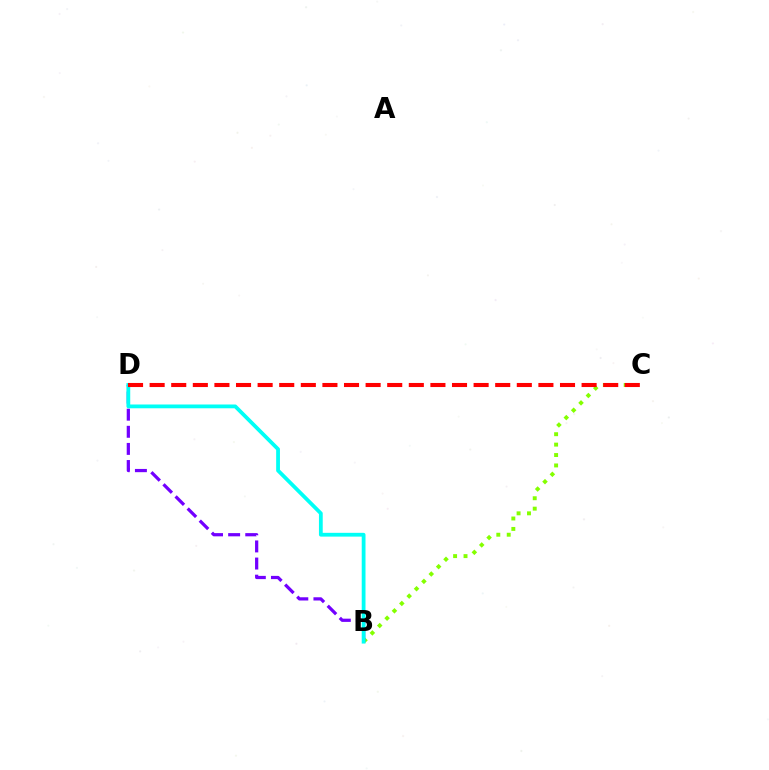{('B', 'C'): [{'color': '#84ff00', 'line_style': 'dotted', 'thickness': 2.83}], ('B', 'D'): [{'color': '#7200ff', 'line_style': 'dashed', 'thickness': 2.33}, {'color': '#00fff6', 'line_style': 'solid', 'thickness': 2.73}], ('C', 'D'): [{'color': '#ff0000', 'line_style': 'dashed', 'thickness': 2.93}]}